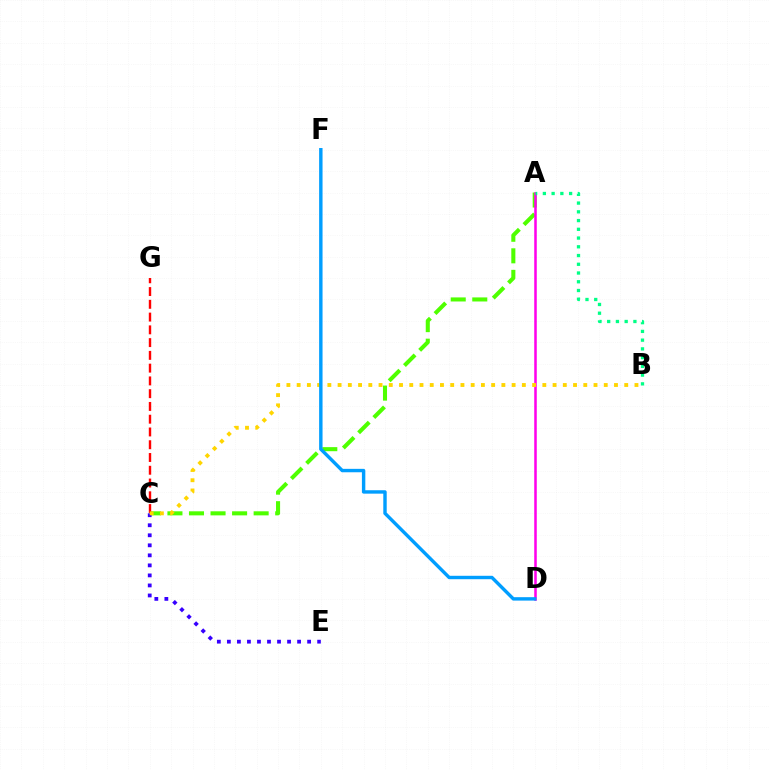{('A', 'C'): [{'color': '#4fff00', 'line_style': 'dashed', 'thickness': 2.93}], ('C', 'G'): [{'color': '#ff0000', 'line_style': 'dashed', 'thickness': 1.73}], ('A', 'D'): [{'color': '#ff00ed', 'line_style': 'solid', 'thickness': 1.83}], ('A', 'B'): [{'color': '#00ff86', 'line_style': 'dotted', 'thickness': 2.38}], ('C', 'E'): [{'color': '#3700ff', 'line_style': 'dotted', 'thickness': 2.73}], ('B', 'C'): [{'color': '#ffd500', 'line_style': 'dotted', 'thickness': 2.78}], ('D', 'F'): [{'color': '#009eff', 'line_style': 'solid', 'thickness': 2.46}]}